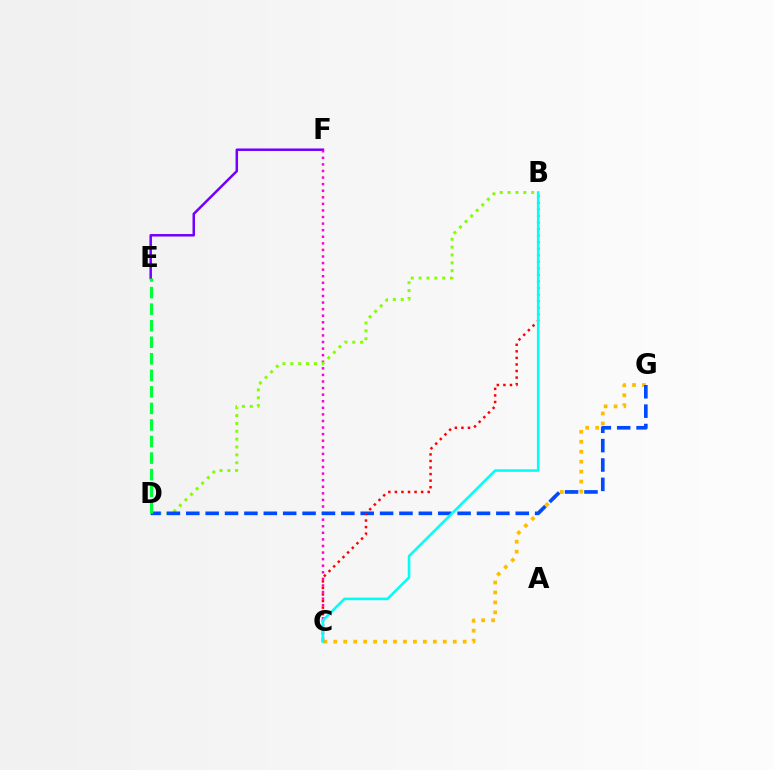{('E', 'F'): [{'color': '#7200ff', 'line_style': 'solid', 'thickness': 1.8}], ('C', 'F'): [{'color': '#ff00cf', 'line_style': 'dotted', 'thickness': 1.79}], ('C', 'G'): [{'color': '#ffbd00', 'line_style': 'dotted', 'thickness': 2.7}], ('B', 'D'): [{'color': '#84ff00', 'line_style': 'dotted', 'thickness': 2.14}], ('D', 'G'): [{'color': '#004bff', 'line_style': 'dashed', 'thickness': 2.63}], ('B', 'C'): [{'color': '#ff0000', 'line_style': 'dotted', 'thickness': 1.78}, {'color': '#00fff6', 'line_style': 'solid', 'thickness': 1.85}], ('D', 'E'): [{'color': '#00ff39', 'line_style': 'dashed', 'thickness': 2.25}]}